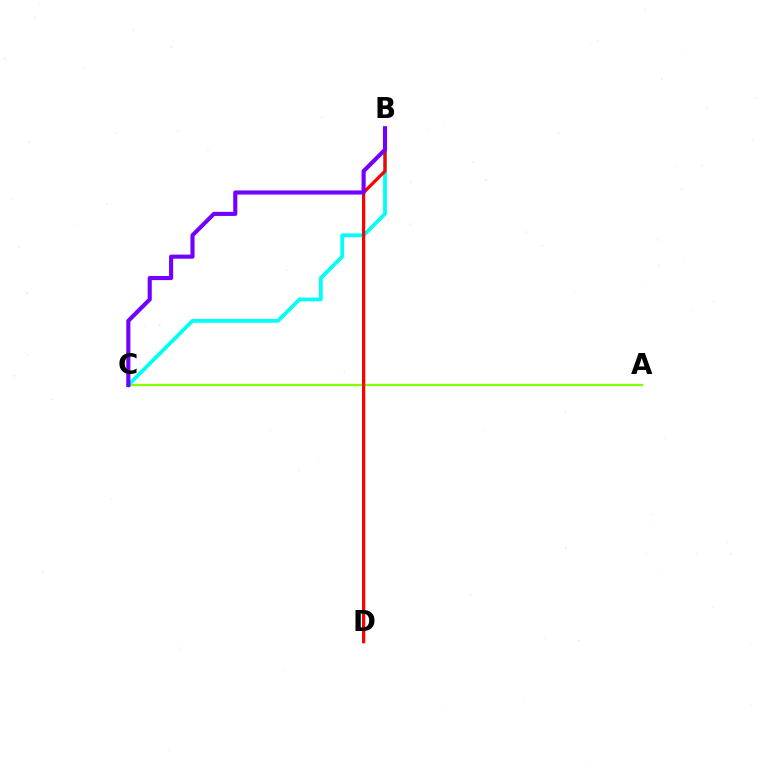{('A', 'C'): [{'color': '#84ff00', 'line_style': 'solid', 'thickness': 1.67}], ('B', 'C'): [{'color': '#00fff6', 'line_style': 'solid', 'thickness': 2.74}, {'color': '#7200ff', 'line_style': 'solid', 'thickness': 2.96}], ('B', 'D'): [{'color': '#ff0000', 'line_style': 'solid', 'thickness': 2.33}]}